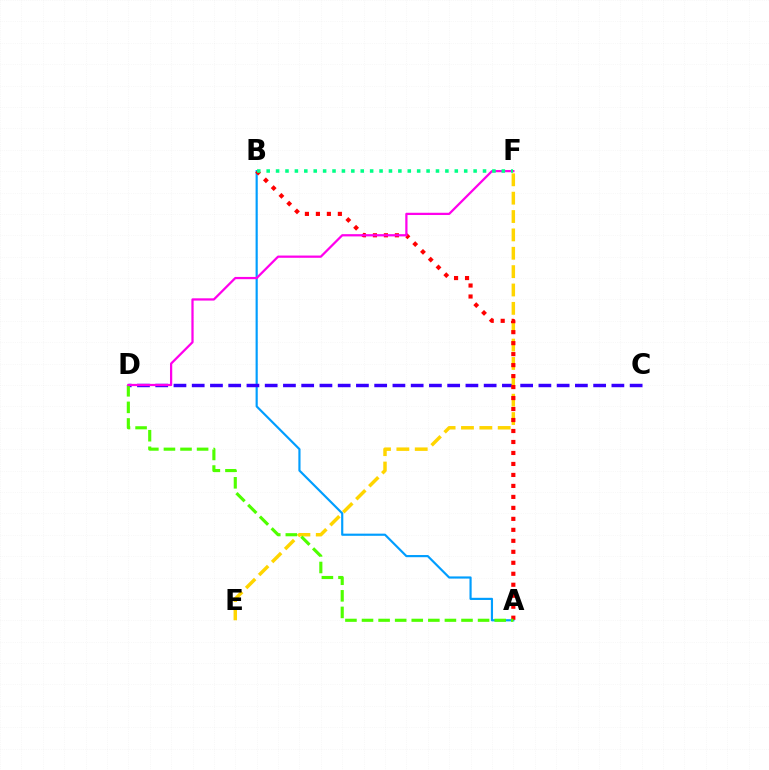{('A', 'B'): [{'color': '#009eff', 'line_style': 'solid', 'thickness': 1.56}, {'color': '#ff0000', 'line_style': 'dotted', 'thickness': 2.98}], ('C', 'D'): [{'color': '#3700ff', 'line_style': 'dashed', 'thickness': 2.48}], ('E', 'F'): [{'color': '#ffd500', 'line_style': 'dashed', 'thickness': 2.49}], ('A', 'D'): [{'color': '#4fff00', 'line_style': 'dashed', 'thickness': 2.25}], ('D', 'F'): [{'color': '#ff00ed', 'line_style': 'solid', 'thickness': 1.62}], ('B', 'F'): [{'color': '#00ff86', 'line_style': 'dotted', 'thickness': 2.56}]}